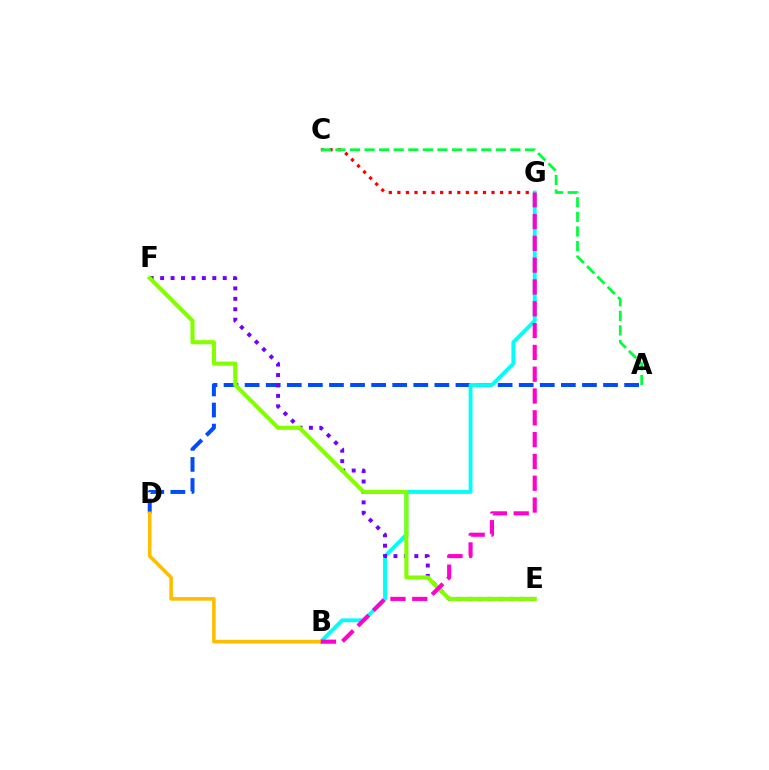{('C', 'G'): [{'color': '#ff0000', 'line_style': 'dotted', 'thickness': 2.33}], ('A', 'D'): [{'color': '#004bff', 'line_style': 'dashed', 'thickness': 2.86}], ('B', 'G'): [{'color': '#00fff6', 'line_style': 'solid', 'thickness': 2.77}, {'color': '#ff00cf', 'line_style': 'dashed', 'thickness': 2.96}], ('E', 'F'): [{'color': '#7200ff', 'line_style': 'dotted', 'thickness': 2.84}, {'color': '#84ff00', 'line_style': 'solid', 'thickness': 2.95}], ('A', 'C'): [{'color': '#00ff39', 'line_style': 'dashed', 'thickness': 1.98}], ('B', 'D'): [{'color': '#ffbd00', 'line_style': 'solid', 'thickness': 2.59}]}